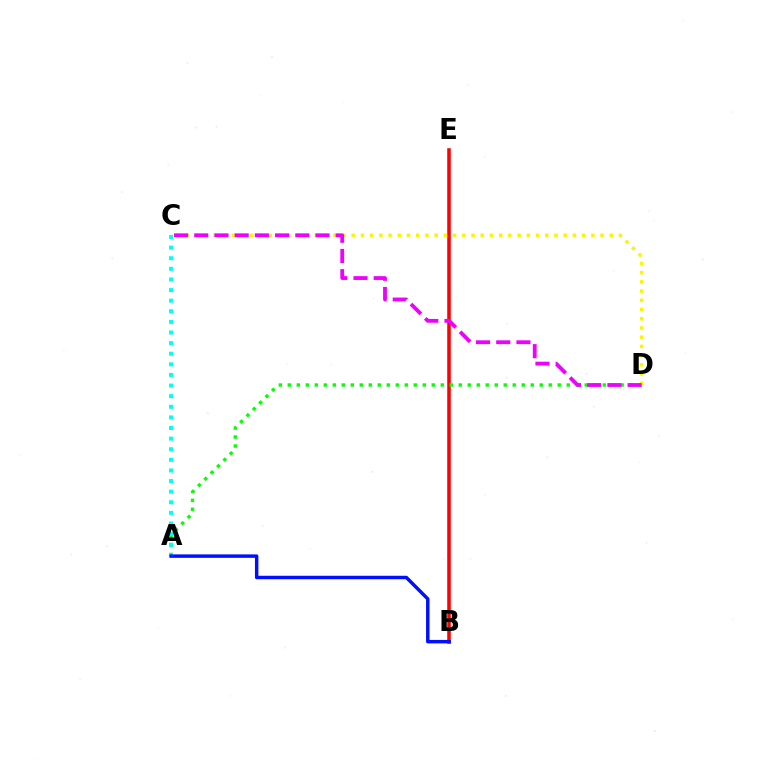{('B', 'E'): [{'color': '#ff0000', 'line_style': 'solid', 'thickness': 2.55}], ('A', 'D'): [{'color': '#08ff00', 'line_style': 'dotted', 'thickness': 2.44}], ('A', 'C'): [{'color': '#00fff6', 'line_style': 'dotted', 'thickness': 2.88}], ('C', 'D'): [{'color': '#fcf500', 'line_style': 'dotted', 'thickness': 2.5}, {'color': '#ee00ff', 'line_style': 'dashed', 'thickness': 2.74}], ('A', 'B'): [{'color': '#0010ff', 'line_style': 'solid', 'thickness': 2.49}]}